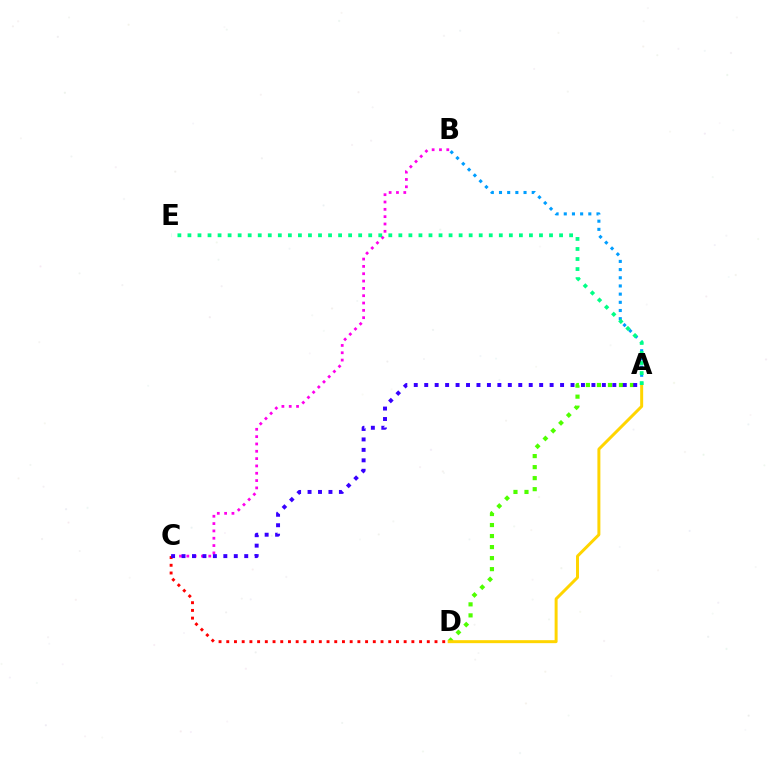{('A', 'D'): [{'color': '#4fff00', 'line_style': 'dotted', 'thickness': 2.99}, {'color': '#ffd500', 'line_style': 'solid', 'thickness': 2.14}], ('A', 'B'): [{'color': '#009eff', 'line_style': 'dotted', 'thickness': 2.22}], ('C', 'D'): [{'color': '#ff0000', 'line_style': 'dotted', 'thickness': 2.1}], ('B', 'C'): [{'color': '#ff00ed', 'line_style': 'dotted', 'thickness': 1.99}], ('A', 'E'): [{'color': '#00ff86', 'line_style': 'dotted', 'thickness': 2.73}], ('A', 'C'): [{'color': '#3700ff', 'line_style': 'dotted', 'thickness': 2.84}]}